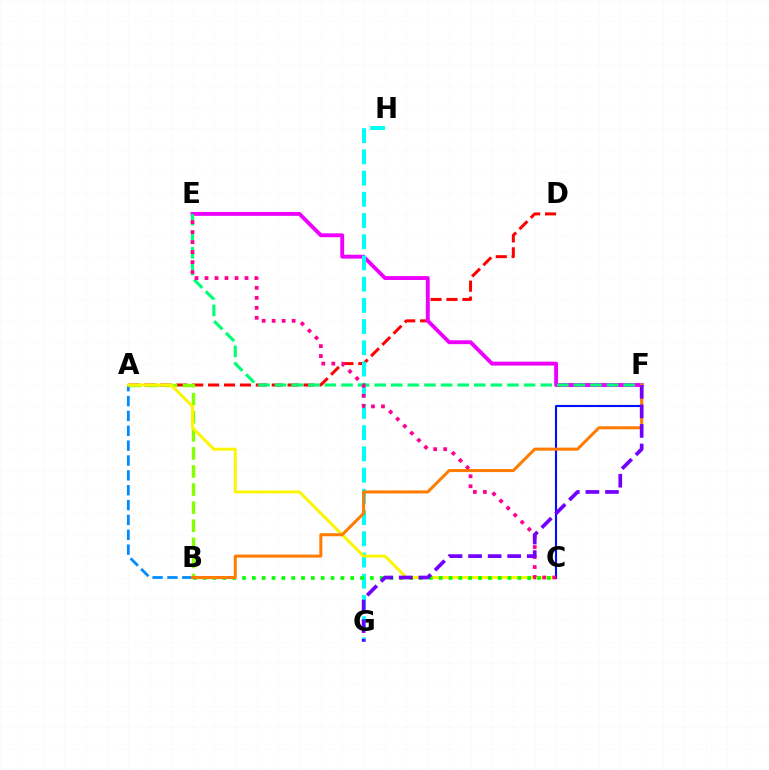{('A', 'D'): [{'color': '#ff0000', 'line_style': 'dashed', 'thickness': 2.16}], ('E', 'F'): [{'color': '#ee00ff', 'line_style': 'solid', 'thickness': 2.79}, {'color': '#00ff74', 'line_style': 'dashed', 'thickness': 2.26}], ('A', 'B'): [{'color': '#008cff', 'line_style': 'dashed', 'thickness': 2.02}, {'color': '#84ff00', 'line_style': 'dashed', 'thickness': 2.46}], ('G', 'H'): [{'color': '#00fff6', 'line_style': 'dashed', 'thickness': 2.88}], ('A', 'C'): [{'color': '#fcf500', 'line_style': 'solid', 'thickness': 2.13}], ('C', 'F'): [{'color': '#0010ff', 'line_style': 'solid', 'thickness': 1.51}], ('C', 'E'): [{'color': '#ff0094', 'line_style': 'dotted', 'thickness': 2.71}], ('B', 'C'): [{'color': '#08ff00', 'line_style': 'dotted', 'thickness': 2.67}], ('B', 'F'): [{'color': '#ff7c00', 'line_style': 'solid', 'thickness': 2.18}], ('F', 'G'): [{'color': '#7200ff', 'line_style': 'dashed', 'thickness': 2.66}]}